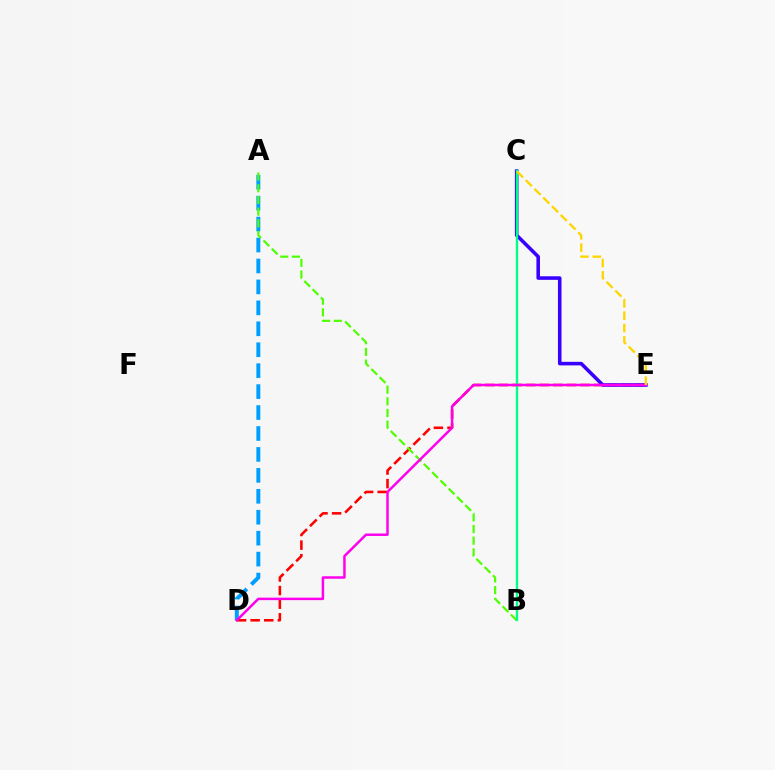{('A', 'D'): [{'color': '#009eff', 'line_style': 'dashed', 'thickness': 2.84}], ('D', 'E'): [{'color': '#ff0000', 'line_style': 'dashed', 'thickness': 1.85}, {'color': '#ff00ed', 'line_style': 'solid', 'thickness': 1.79}], ('C', 'E'): [{'color': '#3700ff', 'line_style': 'solid', 'thickness': 2.57}, {'color': '#ffd500', 'line_style': 'dashed', 'thickness': 1.67}], ('A', 'B'): [{'color': '#4fff00', 'line_style': 'dashed', 'thickness': 1.59}], ('B', 'C'): [{'color': '#00ff86', 'line_style': 'solid', 'thickness': 1.7}]}